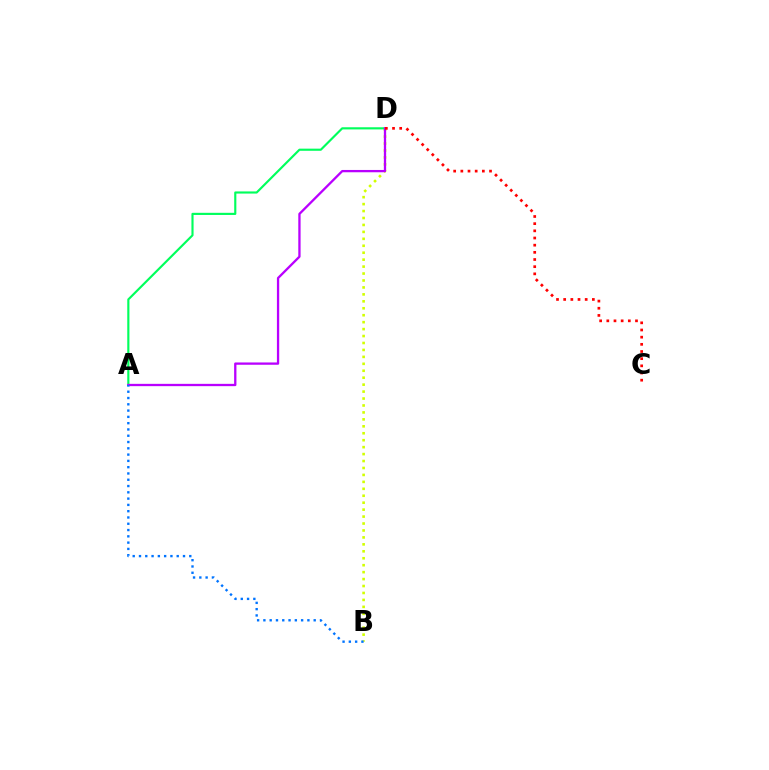{('B', 'D'): [{'color': '#d1ff00', 'line_style': 'dotted', 'thickness': 1.89}], ('A', 'D'): [{'color': '#00ff5c', 'line_style': 'solid', 'thickness': 1.55}, {'color': '#b900ff', 'line_style': 'solid', 'thickness': 1.66}], ('C', 'D'): [{'color': '#ff0000', 'line_style': 'dotted', 'thickness': 1.95}], ('A', 'B'): [{'color': '#0074ff', 'line_style': 'dotted', 'thickness': 1.71}]}